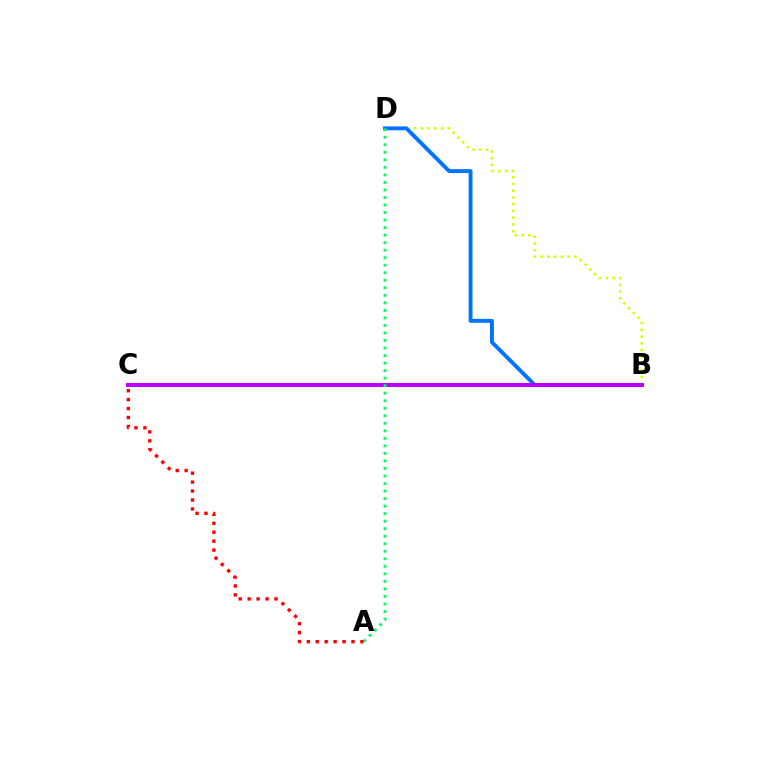{('B', 'D'): [{'color': '#d1ff00', 'line_style': 'dotted', 'thickness': 1.83}, {'color': '#0074ff', 'line_style': 'solid', 'thickness': 2.81}], ('B', 'C'): [{'color': '#b900ff', 'line_style': 'solid', 'thickness': 2.85}], ('A', 'D'): [{'color': '#00ff5c', 'line_style': 'dotted', 'thickness': 2.05}], ('A', 'C'): [{'color': '#ff0000', 'line_style': 'dotted', 'thickness': 2.43}]}